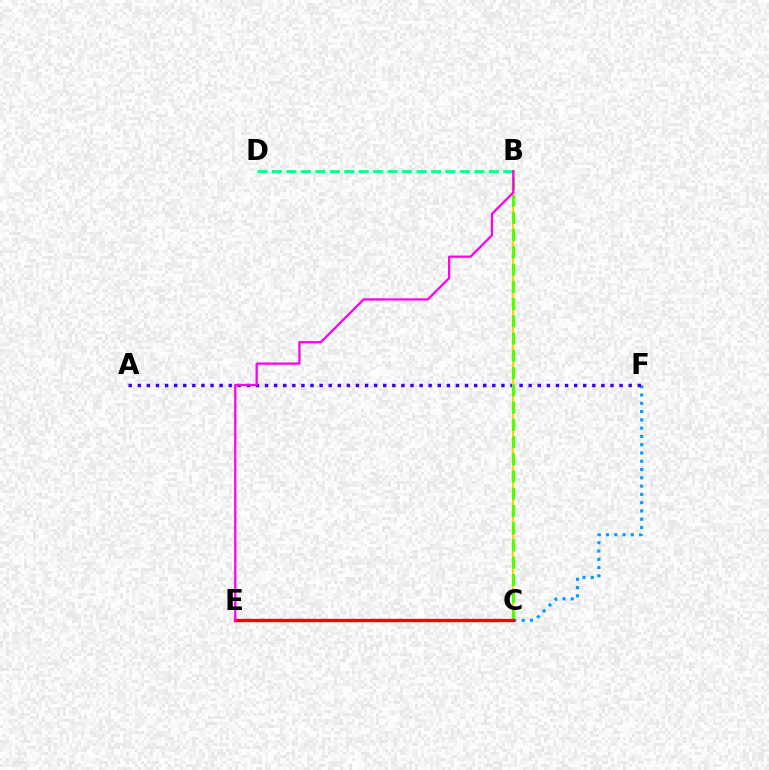{('C', 'F'): [{'color': '#009eff', 'line_style': 'dotted', 'thickness': 2.25}], ('A', 'F'): [{'color': '#3700ff', 'line_style': 'dotted', 'thickness': 2.47}], ('B', 'C'): [{'color': '#ffd500', 'line_style': 'solid', 'thickness': 1.54}, {'color': '#4fff00', 'line_style': 'dashed', 'thickness': 2.34}], ('B', 'D'): [{'color': '#00ff86', 'line_style': 'dashed', 'thickness': 1.96}], ('C', 'E'): [{'color': '#ff0000', 'line_style': 'solid', 'thickness': 2.41}], ('B', 'E'): [{'color': '#ff00ed', 'line_style': 'solid', 'thickness': 1.64}]}